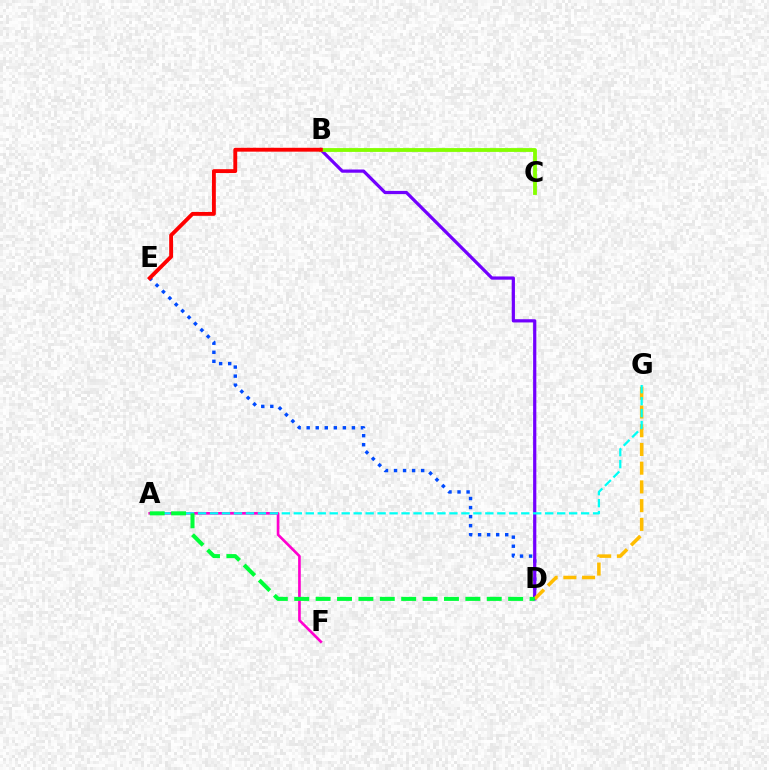{('D', 'E'): [{'color': '#004bff', 'line_style': 'dotted', 'thickness': 2.46}], ('A', 'F'): [{'color': '#ff00cf', 'line_style': 'solid', 'thickness': 1.91}], ('B', 'D'): [{'color': '#7200ff', 'line_style': 'solid', 'thickness': 2.32}], ('D', 'G'): [{'color': '#ffbd00', 'line_style': 'dashed', 'thickness': 2.54}], ('A', 'G'): [{'color': '#00fff6', 'line_style': 'dashed', 'thickness': 1.63}], ('B', 'C'): [{'color': '#84ff00', 'line_style': 'solid', 'thickness': 2.75}], ('A', 'D'): [{'color': '#00ff39', 'line_style': 'dashed', 'thickness': 2.91}], ('B', 'E'): [{'color': '#ff0000', 'line_style': 'solid', 'thickness': 2.79}]}